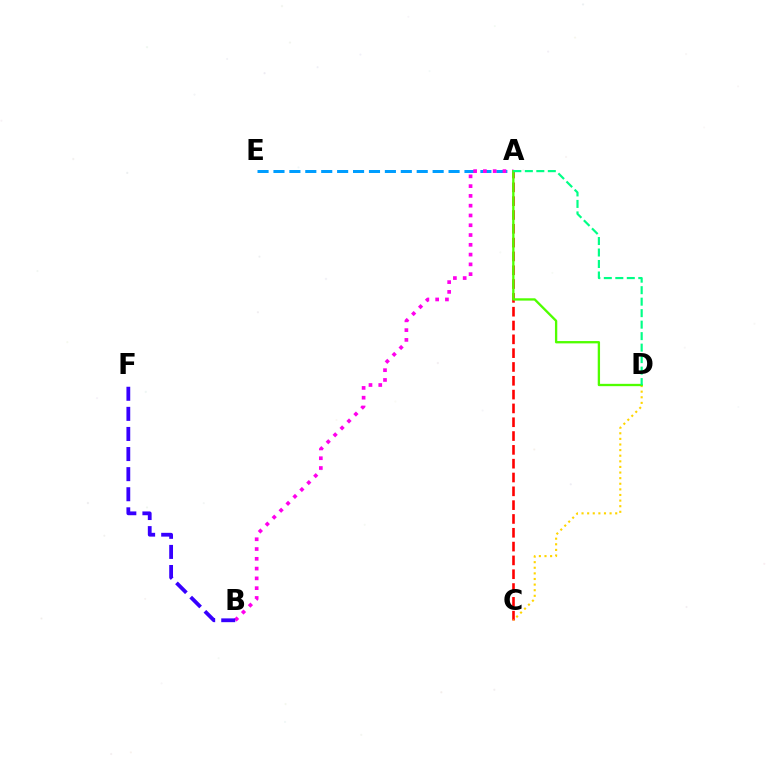{('A', 'E'): [{'color': '#009eff', 'line_style': 'dashed', 'thickness': 2.16}], ('A', 'C'): [{'color': '#ff0000', 'line_style': 'dashed', 'thickness': 1.88}], ('C', 'D'): [{'color': '#ffd500', 'line_style': 'dotted', 'thickness': 1.52}], ('A', 'B'): [{'color': '#ff00ed', 'line_style': 'dotted', 'thickness': 2.66}], ('A', 'D'): [{'color': '#4fff00', 'line_style': 'solid', 'thickness': 1.67}, {'color': '#00ff86', 'line_style': 'dashed', 'thickness': 1.56}], ('B', 'F'): [{'color': '#3700ff', 'line_style': 'dashed', 'thickness': 2.73}]}